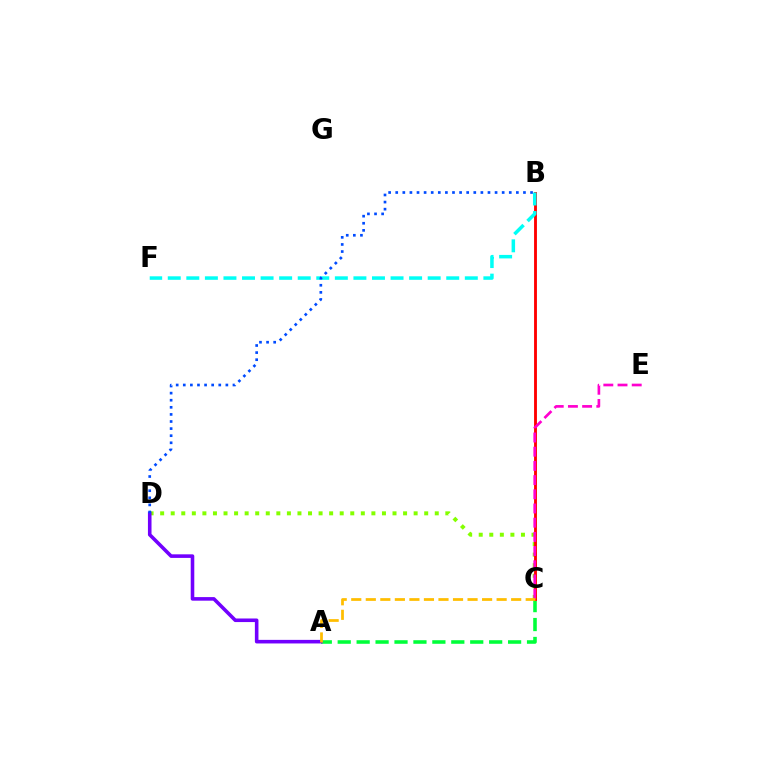{('A', 'C'): [{'color': '#00ff39', 'line_style': 'dashed', 'thickness': 2.57}, {'color': '#ffbd00', 'line_style': 'dashed', 'thickness': 1.97}], ('C', 'D'): [{'color': '#84ff00', 'line_style': 'dotted', 'thickness': 2.87}], ('A', 'D'): [{'color': '#7200ff', 'line_style': 'solid', 'thickness': 2.58}], ('B', 'C'): [{'color': '#ff0000', 'line_style': 'solid', 'thickness': 2.07}], ('B', 'F'): [{'color': '#00fff6', 'line_style': 'dashed', 'thickness': 2.52}], ('C', 'E'): [{'color': '#ff00cf', 'line_style': 'dashed', 'thickness': 1.93}], ('B', 'D'): [{'color': '#004bff', 'line_style': 'dotted', 'thickness': 1.93}]}